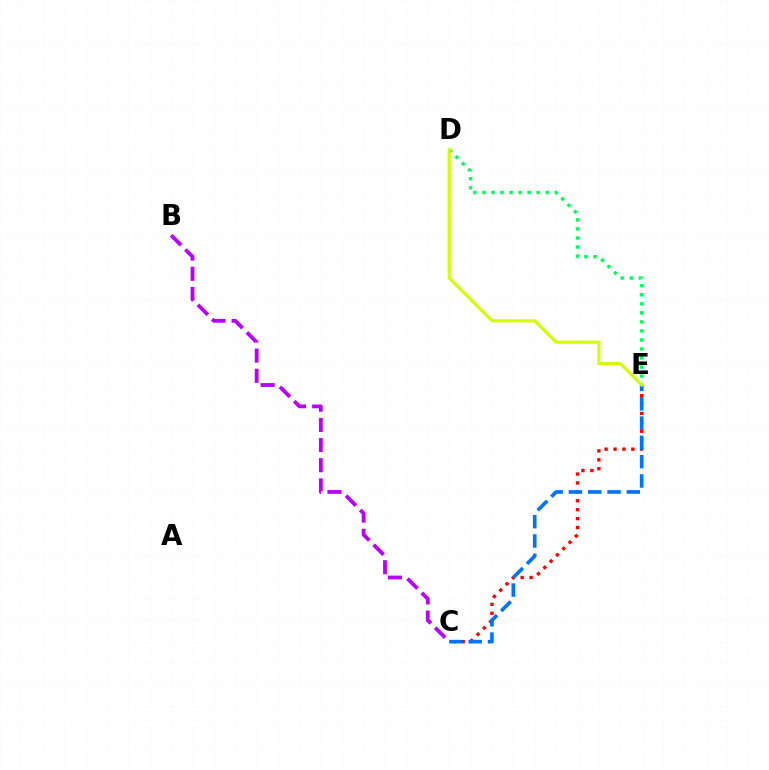{('C', 'E'): [{'color': '#ff0000', 'line_style': 'dotted', 'thickness': 2.42}, {'color': '#0074ff', 'line_style': 'dashed', 'thickness': 2.62}], ('D', 'E'): [{'color': '#00ff5c', 'line_style': 'dotted', 'thickness': 2.46}, {'color': '#d1ff00', 'line_style': 'solid', 'thickness': 2.24}], ('B', 'C'): [{'color': '#b900ff', 'line_style': 'dashed', 'thickness': 2.74}]}